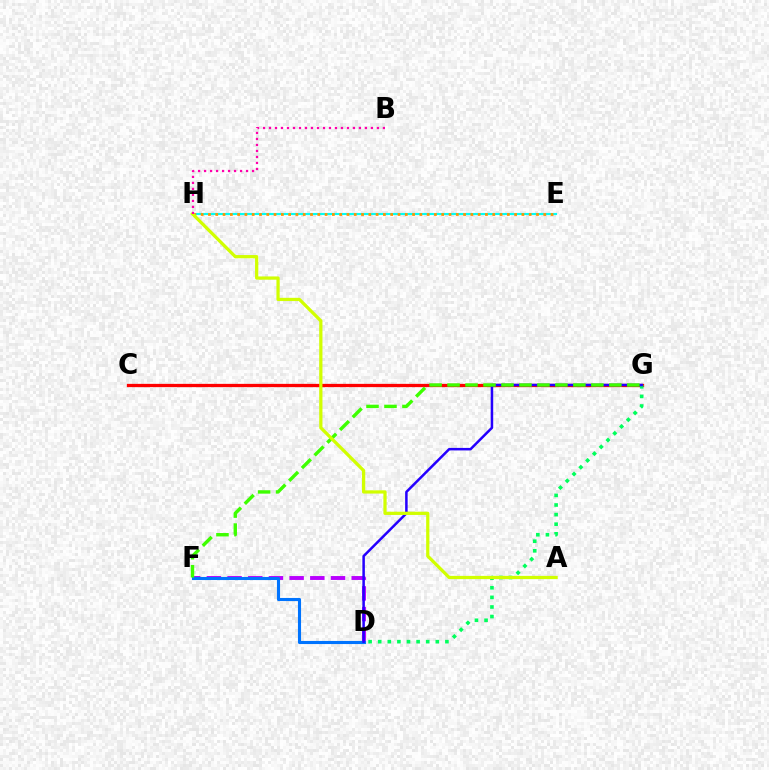{('D', 'F'): [{'color': '#b900ff', 'line_style': 'dashed', 'thickness': 2.81}, {'color': '#0074ff', 'line_style': 'solid', 'thickness': 2.23}], ('E', 'H'): [{'color': '#00fff6', 'line_style': 'solid', 'thickness': 1.53}, {'color': '#ff9400', 'line_style': 'dotted', 'thickness': 1.98}], ('C', 'G'): [{'color': '#ff0000', 'line_style': 'solid', 'thickness': 2.35}], ('D', 'G'): [{'color': '#00ff5c', 'line_style': 'dotted', 'thickness': 2.61}, {'color': '#2500ff', 'line_style': 'solid', 'thickness': 1.81}], ('F', 'G'): [{'color': '#3dff00', 'line_style': 'dashed', 'thickness': 2.44}], ('A', 'H'): [{'color': '#d1ff00', 'line_style': 'solid', 'thickness': 2.33}], ('B', 'H'): [{'color': '#ff00ac', 'line_style': 'dotted', 'thickness': 1.63}]}